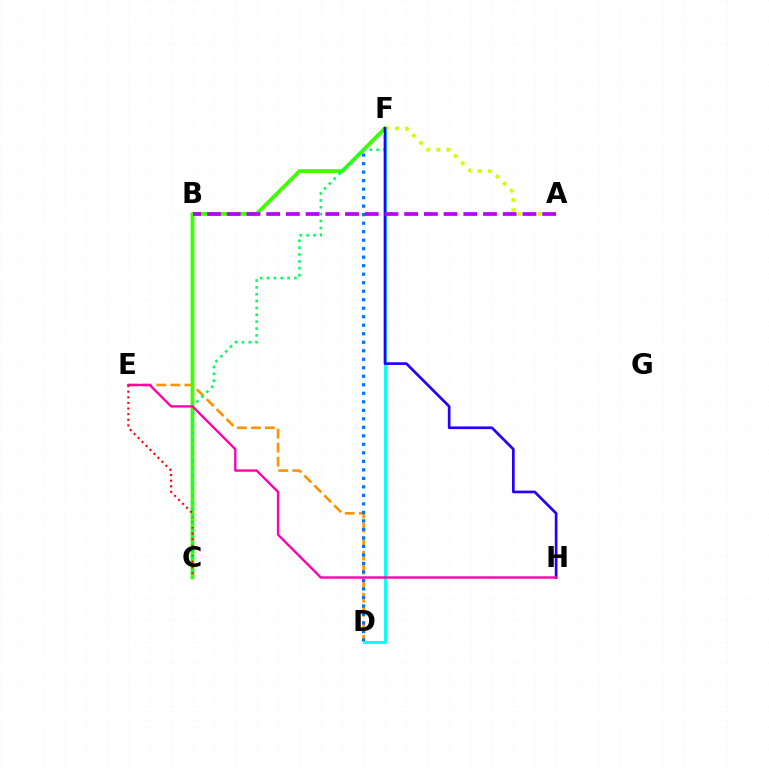{('D', 'E'): [{'color': '#ff9400', 'line_style': 'dashed', 'thickness': 1.91}], ('D', 'F'): [{'color': '#0074ff', 'line_style': 'dotted', 'thickness': 2.31}, {'color': '#00fff6', 'line_style': 'solid', 'thickness': 2.05}], ('C', 'F'): [{'color': '#3dff00', 'line_style': 'solid', 'thickness': 2.72}, {'color': '#00ff5c', 'line_style': 'dotted', 'thickness': 1.87}], ('A', 'F'): [{'color': '#d1ff00', 'line_style': 'dotted', 'thickness': 2.73}], ('C', 'E'): [{'color': '#ff0000', 'line_style': 'dotted', 'thickness': 1.53}], ('F', 'H'): [{'color': '#2500ff', 'line_style': 'solid', 'thickness': 1.93}], ('A', 'B'): [{'color': '#b900ff', 'line_style': 'dashed', 'thickness': 2.68}], ('E', 'H'): [{'color': '#ff00ac', 'line_style': 'solid', 'thickness': 1.7}]}